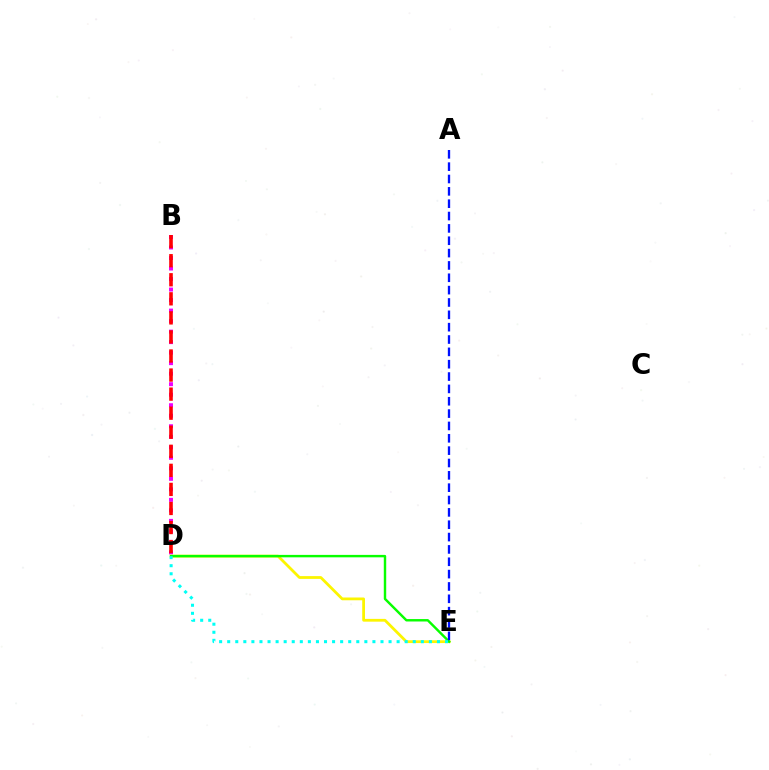{('B', 'D'): [{'color': '#ee00ff', 'line_style': 'dotted', 'thickness': 2.86}, {'color': '#ff0000', 'line_style': 'dashed', 'thickness': 2.59}], ('D', 'E'): [{'color': '#fcf500', 'line_style': 'solid', 'thickness': 2.0}, {'color': '#08ff00', 'line_style': 'solid', 'thickness': 1.75}, {'color': '#00fff6', 'line_style': 'dotted', 'thickness': 2.19}], ('A', 'E'): [{'color': '#0010ff', 'line_style': 'dashed', 'thickness': 1.68}]}